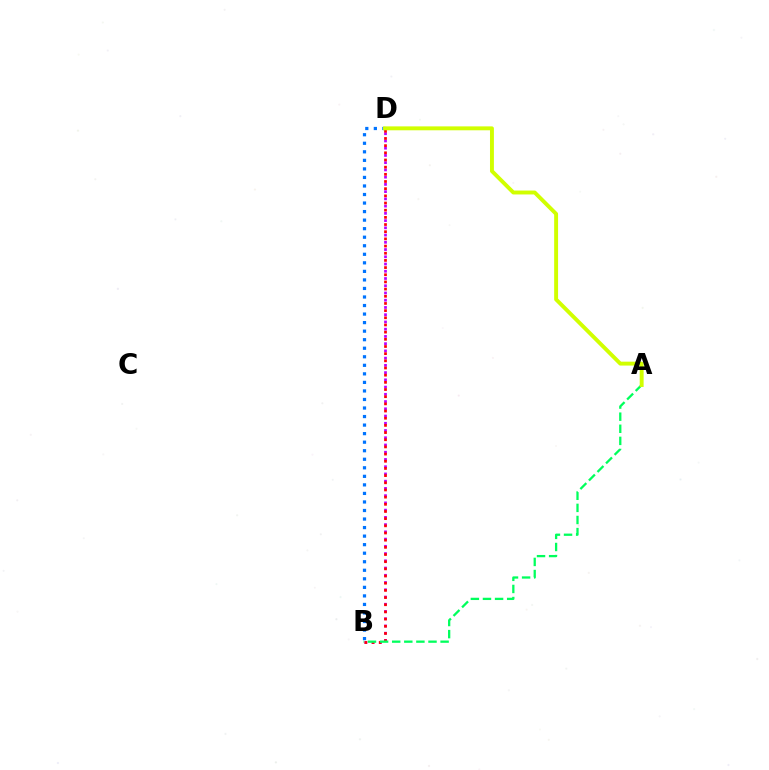{('B', 'D'): [{'color': '#b900ff', 'line_style': 'dotted', 'thickness': 1.97}, {'color': '#ff0000', 'line_style': 'dotted', 'thickness': 1.95}, {'color': '#0074ff', 'line_style': 'dotted', 'thickness': 2.32}], ('A', 'B'): [{'color': '#00ff5c', 'line_style': 'dashed', 'thickness': 1.64}], ('A', 'D'): [{'color': '#d1ff00', 'line_style': 'solid', 'thickness': 2.82}]}